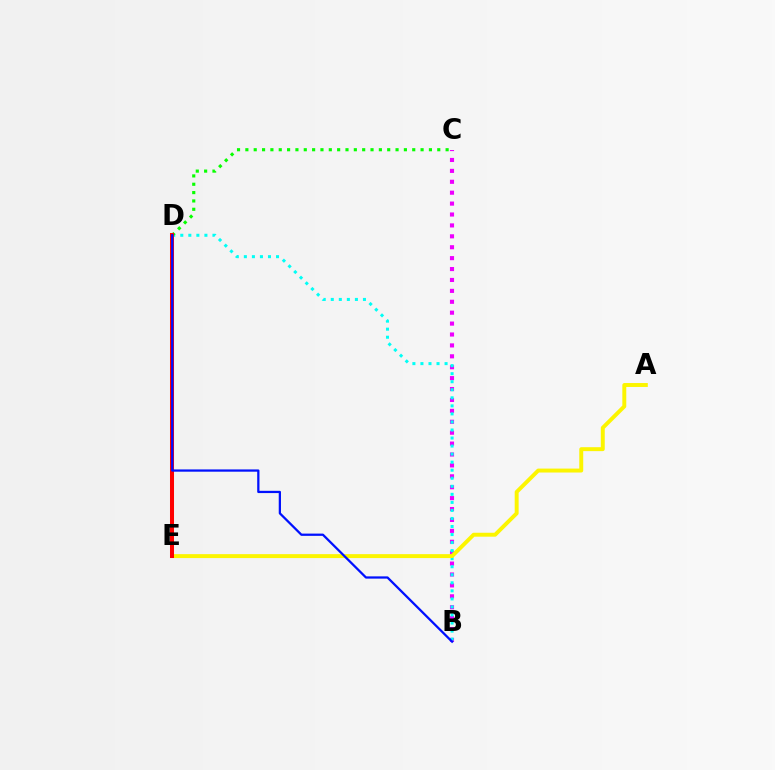{('B', 'C'): [{'color': '#ee00ff', 'line_style': 'dotted', 'thickness': 2.96}], ('B', 'D'): [{'color': '#00fff6', 'line_style': 'dotted', 'thickness': 2.19}, {'color': '#0010ff', 'line_style': 'solid', 'thickness': 1.63}], ('C', 'D'): [{'color': '#08ff00', 'line_style': 'dotted', 'thickness': 2.27}], ('A', 'E'): [{'color': '#fcf500', 'line_style': 'solid', 'thickness': 2.83}], ('D', 'E'): [{'color': '#ff0000', 'line_style': 'solid', 'thickness': 2.9}]}